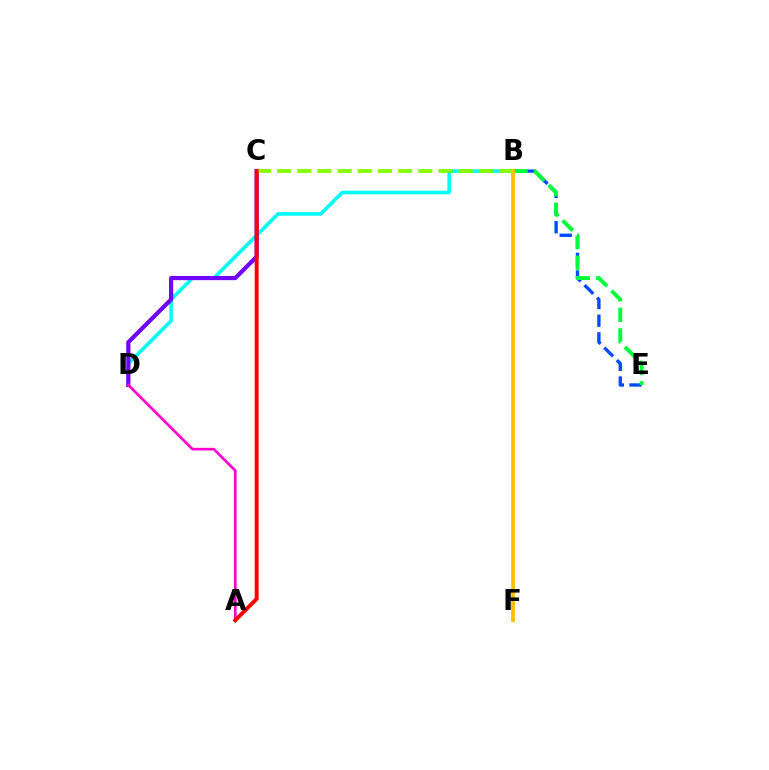{('B', 'E'): [{'color': '#004bff', 'line_style': 'dashed', 'thickness': 2.4}, {'color': '#00ff39', 'line_style': 'dashed', 'thickness': 2.8}], ('B', 'D'): [{'color': '#00fff6', 'line_style': 'solid', 'thickness': 2.58}], ('C', 'D'): [{'color': '#7200ff', 'line_style': 'solid', 'thickness': 3.0}], ('B', 'C'): [{'color': '#84ff00', 'line_style': 'dashed', 'thickness': 2.74}], ('B', 'F'): [{'color': '#ffbd00', 'line_style': 'solid', 'thickness': 2.71}], ('A', 'D'): [{'color': '#ff00cf', 'line_style': 'solid', 'thickness': 1.93}], ('A', 'C'): [{'color': '#ff0000', 'line_style': 'solid', 'thickness': 2.83}]}